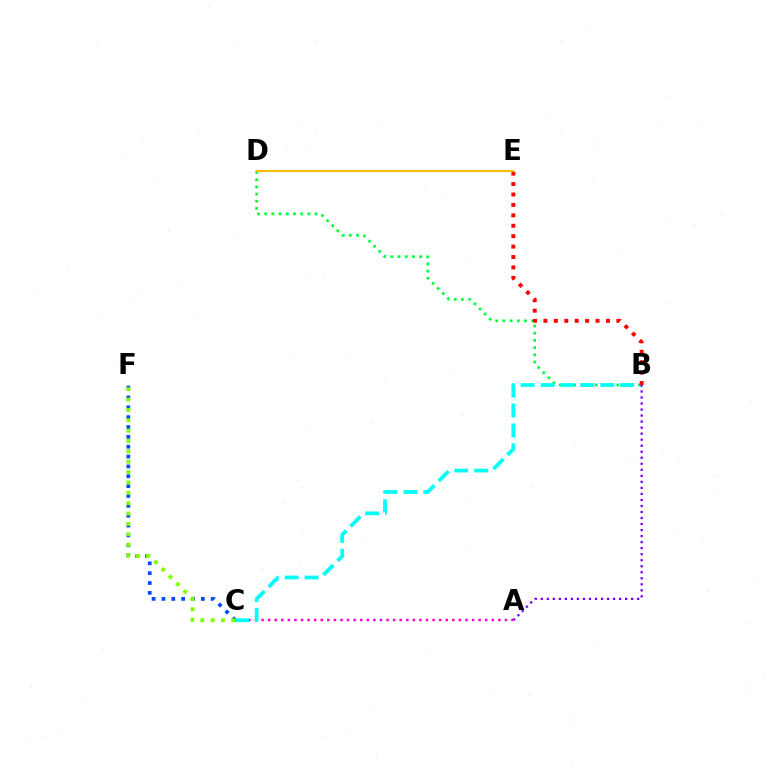{('C', 'F'): [{'color': '#004bff', 'line_style': 'dotted', 'thickness': 2.68}, {'color': '#84ff00', 'line_style': 'dotted', 'thickness': 2.82}], ('A', 'C'): [{'color': '#ff00cf', 'line_style': 'dotted', 'thickness': 1.79}], ('B', 'D'): [{'color': '#00ff39', 'line_style': 'dotted', 'thickness': 1.96}], ('B', 'C'): [{'color': '#00fff6', 'line_style': 'dashed', 'thickness': 2.71}], ('B', 'E'): [{'color': '#ff0000', 'line_style': 'dotted', 'thickness': 2.83}], ('D', 'E'): [{'color': '#ffbd00', 'line_style': 'solid', 'thickness': 1.53}], ('A', 'B'): [{'color': '#7200ff', 'line_style': 'dotted', 'thickness': 1.64}]}